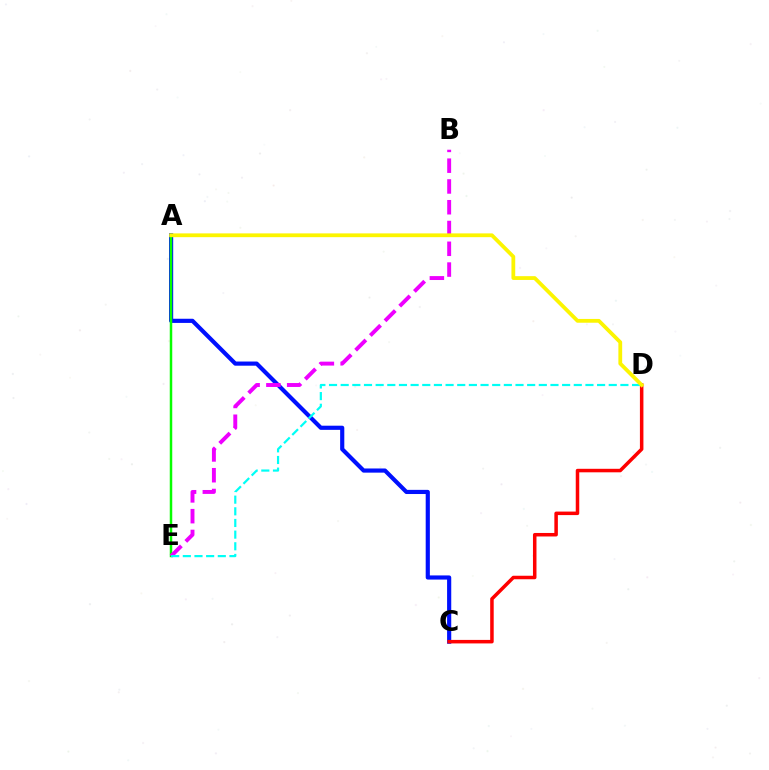{('A', 'C'): [{'color': '#0010ff', 'line_style': 'solid', 'thickness': 2.99}], ('C', 'D'): [{'color': '#ff0000', 'line_style': 'solid', 'thickness': 2.53}], ('A', 'E'): [{'color': '#08ff00', 'line_style': 'solid', 'thickness': 1.8}], ('B', 'E'): [{'color': '#ee00ff', 'line_style': 'dashed', 'thickness': 2.82}], ('D', 'E'): [{'color': '#00fff6', 'line_style': 'dashed', 'thickness': 1.58}], ('A', 'D'): [{'color': '#fcf500', 'line_style': 'solid', 'thickness': 2.72}]}